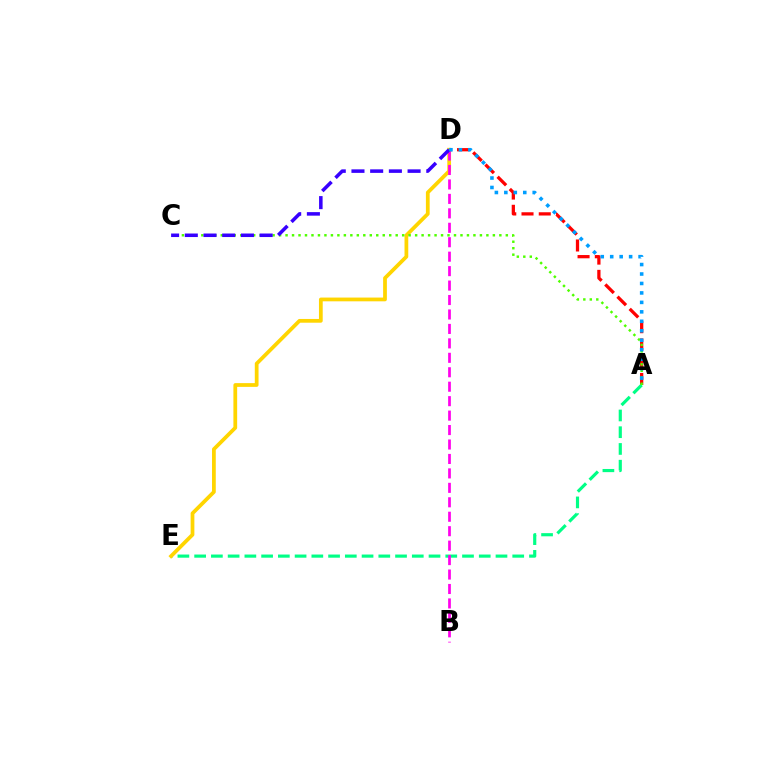{('A', 'D'): [{'color': '#ff0000', 'line_style': 'dashed', 'thickness': 2.34}, {'color': '#009eff', 'line_style': 'dotted', 'thickness': 2.57}], ('A', 'E'): [{'color': '#00ff86', 'line_style': 'dashed', 'thickness': 2.27}], ('D', 'E'): [{'color': '#ffd500', 'line_style': 'solid', 'thickness': 2.7}], ('B', 'D'): [{'color': '#ff00ed', 'line_style': 'dashed', 'thickness': 1.96}], ('A', 'C'): [{'color': '#4fff00', 'line_style': 'dotted', 'thickness': 1.76}], ('C', 'D'): [{'color': '#3700ff', 'line_style': 'dashed', 'thickness': 2.54}]}